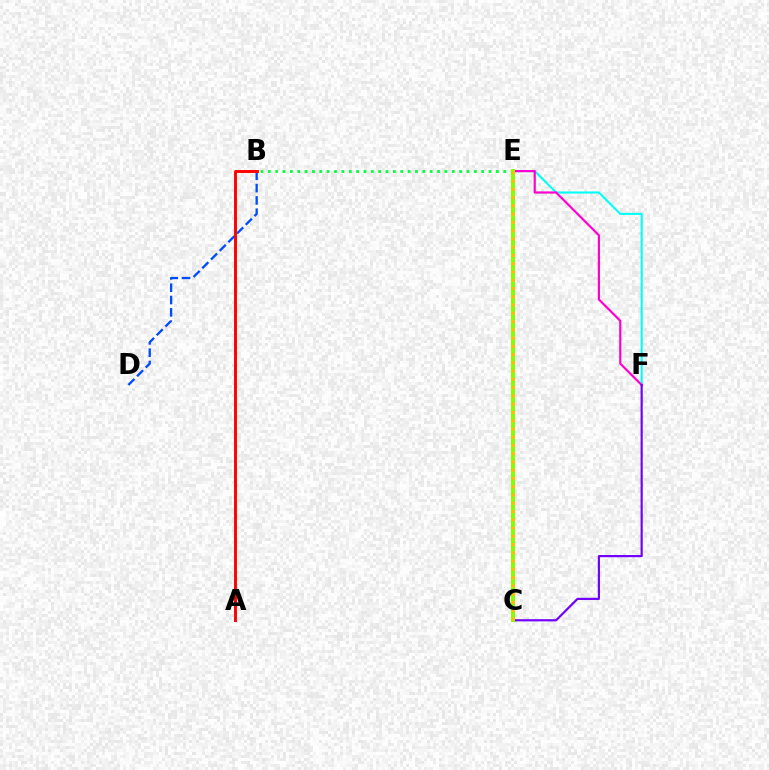{('E', 'F'): [{'color': '#00fff6', 'line_style': 'solid', 'thickness': 1.5}, {'color': '#ff00cf', 'line_style': 'solid', 'thickness': 1.58}], ('B', 'E'): [{'color': '#00ff39', 'line_style': 'dotted', 'thickness': 2.0}], ('C', 'F'): [{'color': '#7200ff', 'line_style': 'solid', 'thickness': 1.57}], ('C', 'E'): [{'color': '#84ff00', 'line_style': 'solid', 'thickness': 2.86}, {'color': '#ffbd00', 'line_style': 'dotted', 'thickness': 2.24}], ('B', 'D'): [{'color': '#004bff', 'line_style': 'dashed', 'thickness': 1.67}], ('A', 'B'): [{'color': '#ff0000', 'line_style': 'solid', 'thickness': 2.09}]}